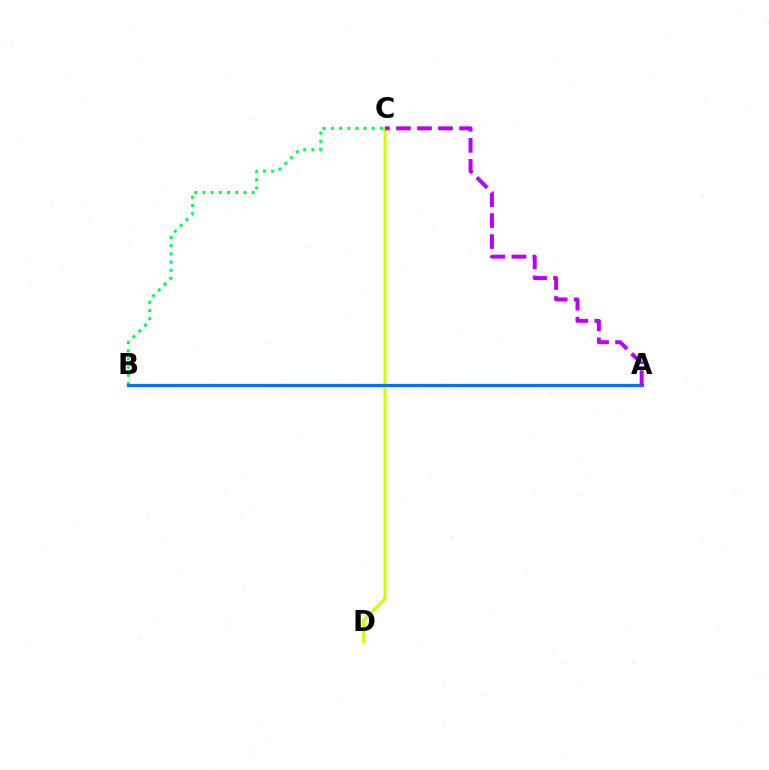{('A', 'B'): [{'color': '#ff0000', 'line_style': 'dotted', 'thickness': 2.22}, {'color': '#0074ff', 'line_style': 'solid', 'thickness': 2.29}], ('C', 'D'): [{'color': '#d1ff00', 'line_style': 'solid', 'thickness': 2.25}], ('B', 'C'): [{'color': '#00ff5c', 'line_style': 'dotted', 'thickness': 2.22}], ('A', 'C'): [{'color': '#b900ff', 'line_style': 'dashed', 'thickness': 2.86}]}